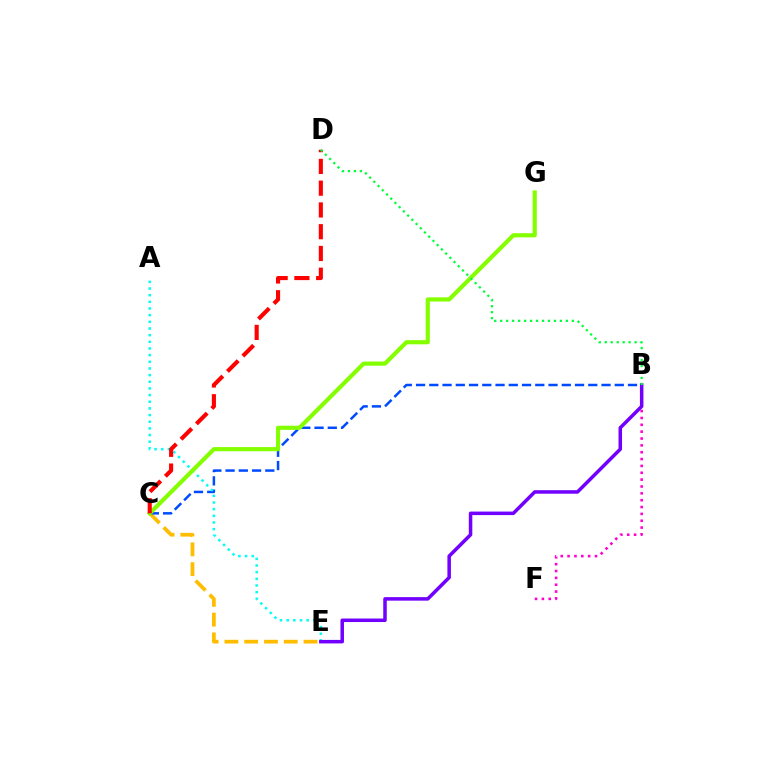{('C', 'E'): [{'color': '#ffbd00', 'line_style': 'dashed', 'thickness': 2.69}], ('B', 'C'): [{'color': '#004bff', 'line_style': 'dashed', 'thickness': 1.8}], ('B', 'F'): [{'color': '#ff00cf', 'line_style': 'dotted', 'thickness': 1.86}], ('A', 'E'): [{'color': '#00fff6', 'line_style': 'dotted', 'thickness': 1.81}], ('C', 'G'): [{'color': '#84ff00', 'line_style': 'solid', 'thickness': 2.99}], ('B', 'E'): [{'color': '#7200ff', 'line_style': 'solid', 'thickness': 2.53}], ('C', 'D'): [{'color': '#ff0000', 'line_style': 'dashed', 'thickness': 2.96}], ('B', 'D'): [{'color': '#00ff39', 'line_style': 'dotted', 'thickness': 1.62}]}